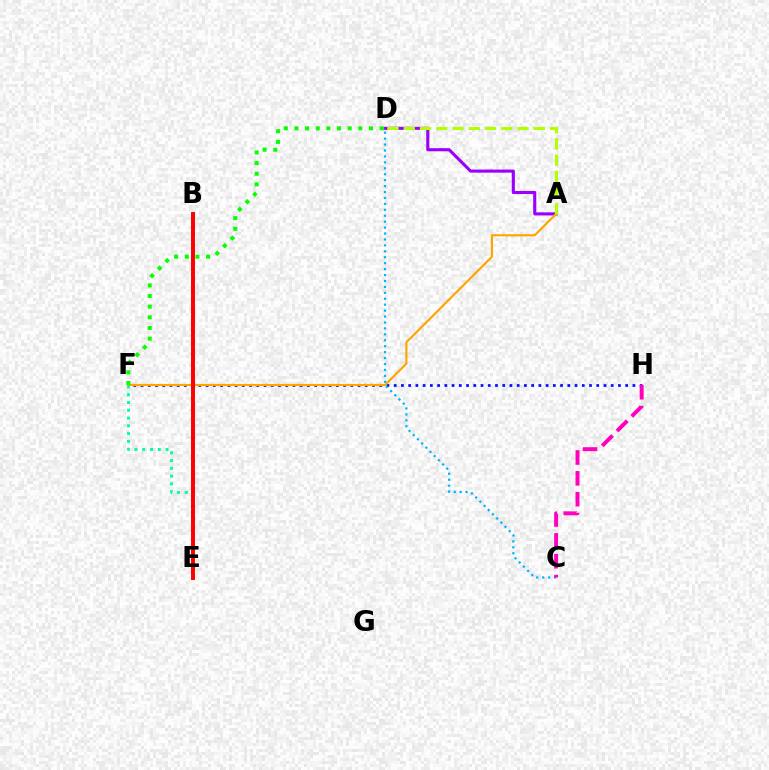{('A', 'D'): [{'color': '#9b00ff', 'line_style': 'solid', 'thickness': 2.23}, {'color': '#b3ff00', 'line_style': 'dashed', 'thickness': 2.21}], ('F', 'H'): [{'color': '#0010ff', 'line_style': 'dotted', 'thickness': 1.97}], ('A', 'F'): [{'color': '#ffa500', 'line_style': 'solid', 'thickness': 1.55}], ('E', 'F'): [{'color': '#00ff9d', 'line_style': 'dotted', 'thickness': 2.11}], ('C', 'D'): [{'color': '#00b5ff', 'line_style': 'dotted', 'thickness': 1.61}], ('C', 'H'): [{'color': '#ff00bd', 'line_style': 'dashed', 'thickness': 2.83}], ('D', 'F'): [{'color': '#08ff00', 'line_style': 'dotted', 'thickness': 2.89}], ('B', 'E'): [{'color': '#ff0000', 'line_style': 'solid', 'thickness': 2.85}]}